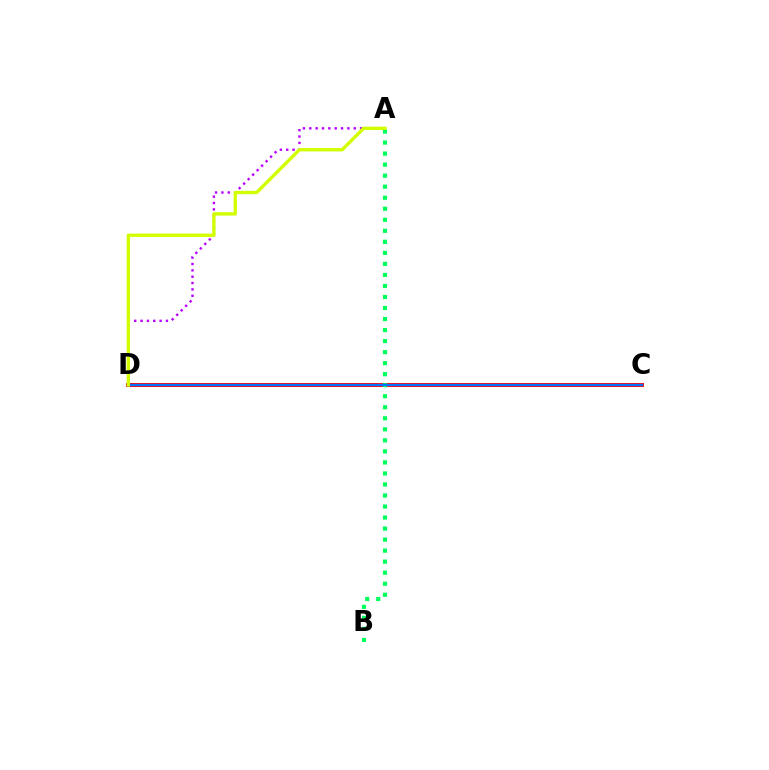{('A', 'D'): [{'color': '#b900ff', 'line_style': 'dotted', 'thickness': 1.73}, {'color': '#d1ff00', 'line_style': 'solid', 'thickness': 2.41}], ('C', 'D'): [{'color': '#ff0000', 'line_style': 'solid', 'thickness': 2.81}, {'color': '#0074ff', 'line_style': 'solid', 'thickness': 1.64}], ('A', 'B'): [{'color': '#00ff5c', 'line_style': 'dotted', 'thickness': 3.0}]}